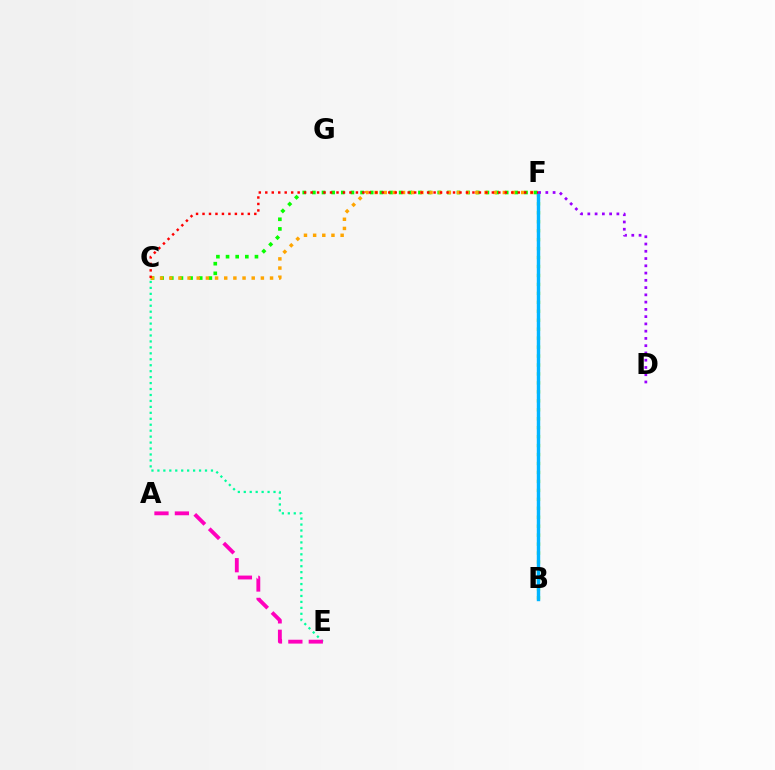{('C', 'E'): [{'color': '#00ff9d', 'line_style': 'dotted', 'thickness': 1.62}], ('C', 'F'): [{'color': '#08ff00', 'line_style': 'dotted', 'thickness': 2.62}, {'color': '#ffa500', 'line_style': 'dotted', 'thickness': 2.49}, {'color': '#ff0000', 'line_style': 'dotted', 'thickness': 1.76}], ('B', 'F'): [{'color': '#0010ff', 'line_style': 'solid', 'thickness': 2.07}, {'color': '#b3ff00', 'line_style': 'dotted', 'thickness': 2.43}, {'color': '#00b5ff', 'line_style': 'solid', 'thickness': 2.46}], ('A', 'E'): [{'color': '#ff00bd', 'line_style': 'dashed', 'thickness': 2.77}], ('D', 'F'): [{'color': '#9b00ff', 'line_style': 'dotted', 'thickness': 1.97}]}